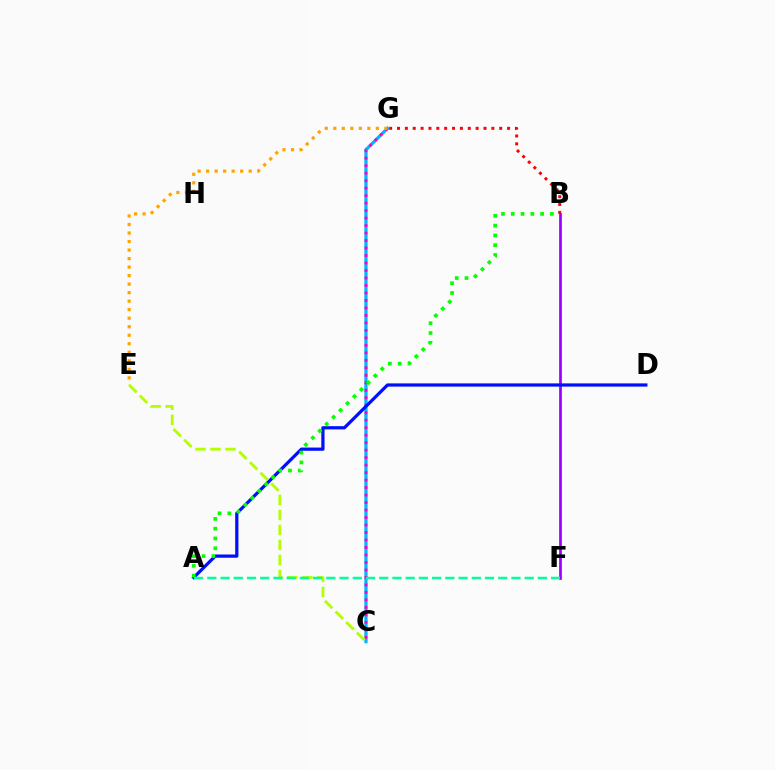{('B', 'F'): [{'color': '#9b00ff', 'line_style': 'solid', 'thickness': 1.95}], ('C', 'G'): [{'color': '#00b5ff', 'line_style': 'solid', 'thickness': 2.33}, {'color': '#ff00bd', 'line_style': 'dotted', 'thickness': 2.03}], ('E', 'G'): [{'color': '#ffa500', 'line_style': 'dotted', 'thickness': 2.31}], ('A', 'D'): [{'color': '#0010ff', 'line_style': 'solid', 'thickness': 2.33}], ('A', 'B'): [{'color': '#08ff00', 'line_style': 'dotted', 'thickness': 2.66}], ('C', 'E'): [{'color': '#b3ff00', 'line_style': 'dashed', 'thickness': 2.04}], ('A', 'F'): [{'color': '#00ff9d', 'line_style': 'dashed', 'thickness': 1.8}], ('B', 'G'): [{'color': '#ff0000', 'line_style': 'dotted', 'thickness': 2.14}]}